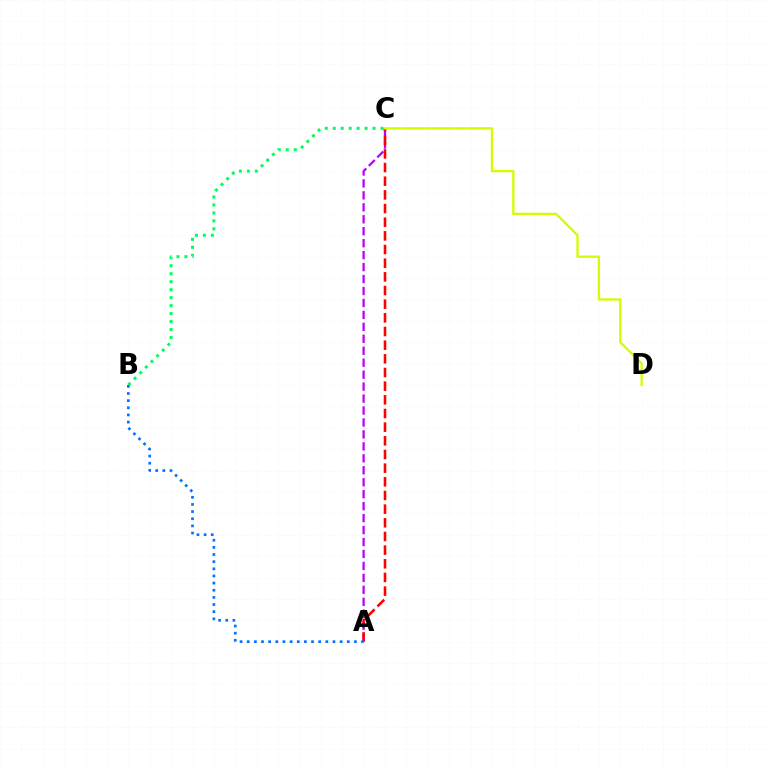{('B', 'C'): [{'color': '#00ff5c', 'line_style': 'dotted', 'thickness': 2.16}], ('A', 'C'): [{'color': '#b900ff', 'line_style': 'dashed', 'thickness': 1.62}, {'color': '#ff0000', 'line_style': 'dashed', 'thickness': 1.86}], ('A', 'B'): [{'color': '#0074ff', 'line_style': 'dotted', 'thickness': 1.94}], ('C', 'D'): [{'color': '#d1ff00', 'line_style': 'solid', 'thickness': 1.66}]}